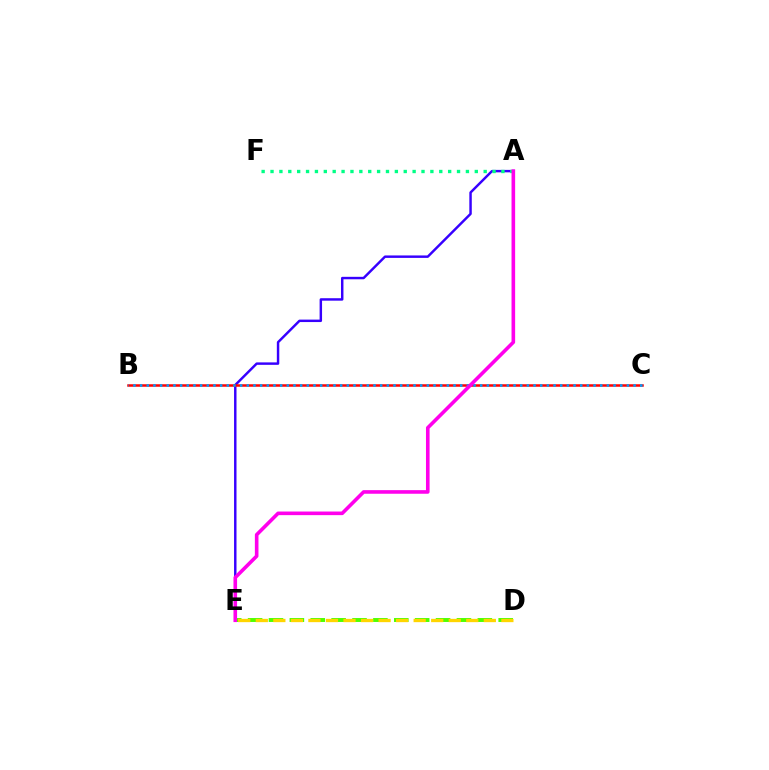{('A', 'E'): [{'color': '#3700ff', 'line_style': 'solid', 'thickness': 1.77}, {'color': '#ff00ed', 'line_style': 'solid', 'thickness': 2.6}], ('B', 'C'): [{'color': '#ff0000', 'line_style': 'solid', 'thickness': 1.8}, {'color': '#009eff', 'line_style': 'dotted', 'thickness': 1.81}], ('D', 'E'): [{'color': '#4fff00', 'line_style': 'dashed', 'thickness': 2.84}, {'color': '#ffd500', 'line_style': 'dashed', 'thickness': 2.38}], ('A', 'F'): [{'color': '#00ff86', 'line_style': 'dotted', 'thickness': 2.41}]}